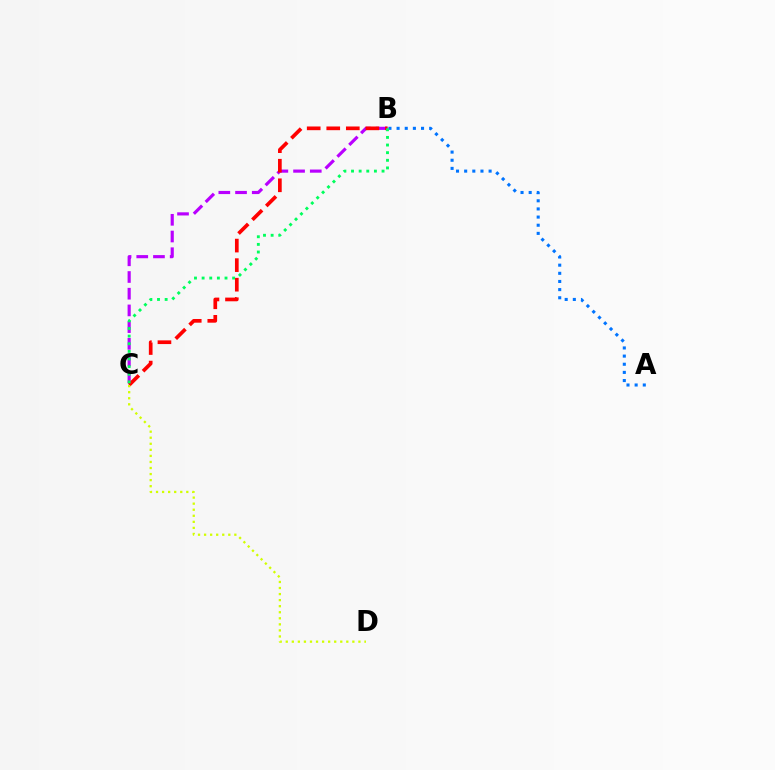{('A', 'B'): [{'color': '#0074ff', 'line_style': 'dotted', 'thickness': 2.21}], ('B', 'C'): [{'color': '#b900ff', 'line_style': 'dashed', 'thickness': 2.27}, {'color': '#ff0000', 'line_style': 'dashed', 'thickness': 2.66}, {'color': '#00ff5c', 'line_style': 'dotted', 'thickness': 2.07}], ('C', 'D'): [{'color': '#d1ff00', 'line_style': 'dotted', 'thickness': 1.65}]}